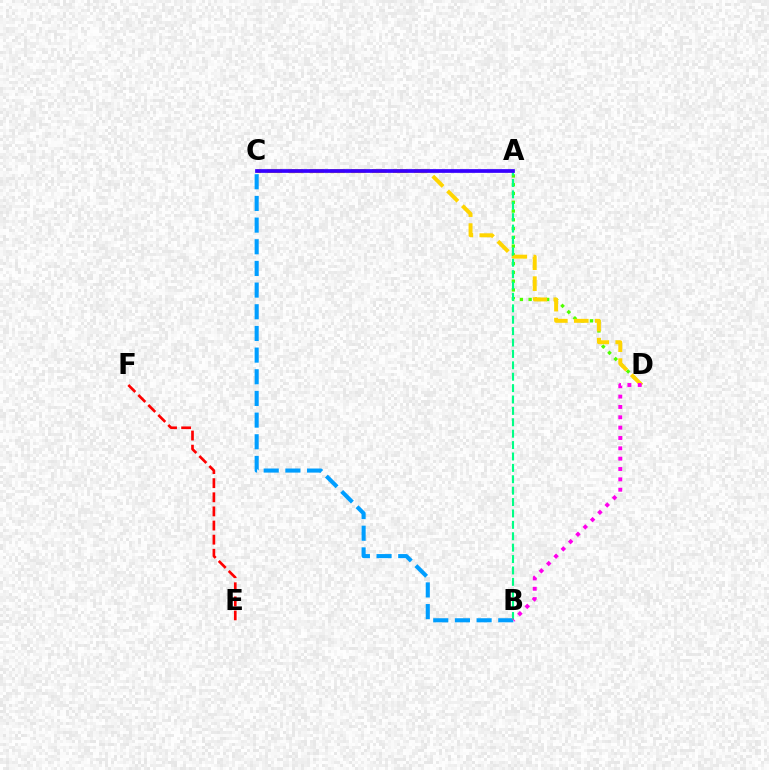{('A', 'D'): [{'color': '#4fff00', 'line_style': 'dotted', 'thickness': 2.38}], ('B', 'C'): [{'color': '#009eff', 'line_style': 'dashed', 'thickness': 2.94}], ('C', 'D'): [{'color': '#ffd500', 'line_style': 'dashed', 'thickness': 2.84}], ('A', 'B'): [{'color': '#00ff86', 'line_style': 'dashed', 'thickness': 1.55}], ('E', 'F'): [{'color': '#ff0000', 'line_style': 'dashed', 'thickness': 1.92}], ('B', 'D'): [{'color': '#ff00ed', 'line_style': 'dotted', 'thickness': 2.81}], ('A', 'C'): [{'color': '#3700ff', 'line_style': 'solid', 'thickness': 2.68}]}